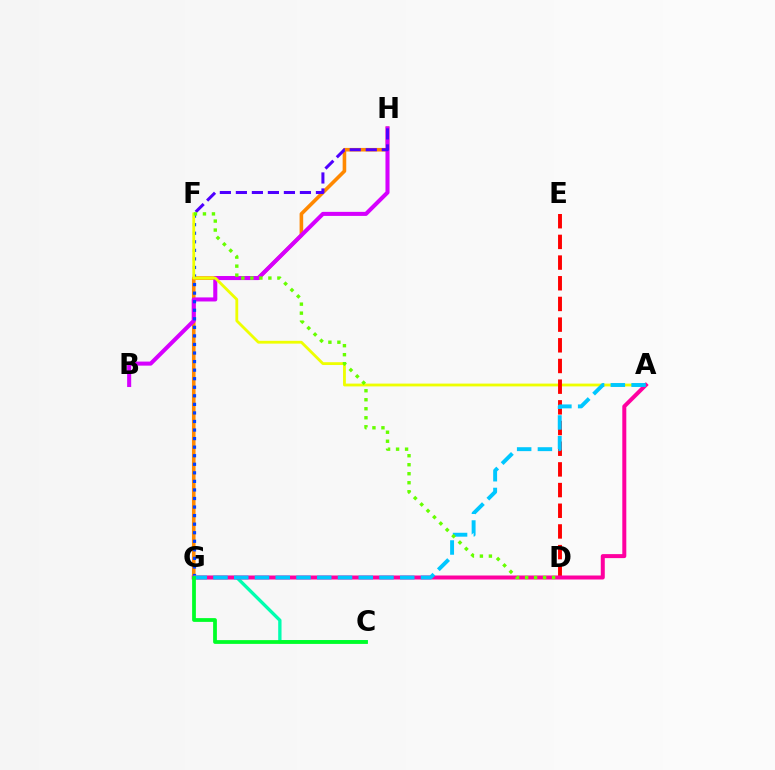{('G', 'H'): [{'color': '#ff8800', 'line_style': 'solid', 'thickness': 2.59}], ('B', 'H'): [{'color': '#d600ff', 'line_style': 'solid', 'thickness': 2.92}], ('F', 'G'): [{'color': '#003fff', 'line_style': 'dotted', 'thickness': 2.32}], ('A', 'F'): [{'color': '#eeff00', 'line_style': 'solid', 'thickness': 2.03}], ('F', 'H'): [{'color': '#4f00ff', 'line_style': 'dashed', 'thickness': 2.17}], ('D', 'E'): [{'color': '#ff0000', 'line_style': 'dashed', 'thickness': 2.81}], ('C', 'G'): [{'color': '#00ffaf', 'line_style': 'solid', 'thickness': 2.4}, {'color': '#00ff27', 'line_style': 'solid', 'thickness': 2.71}], ('A', 'G'): [{'color': '#ff00a0', 'line_style': 'solid', 'thickness': 2.88}, {'color': '#00c7ff', 'line_style': 'dashed', 'thickness': 2.82}], ('D', 'F'): [{'color': '#66ff00', 'line_style': 'dotted', 'thickness': 2.45}]}